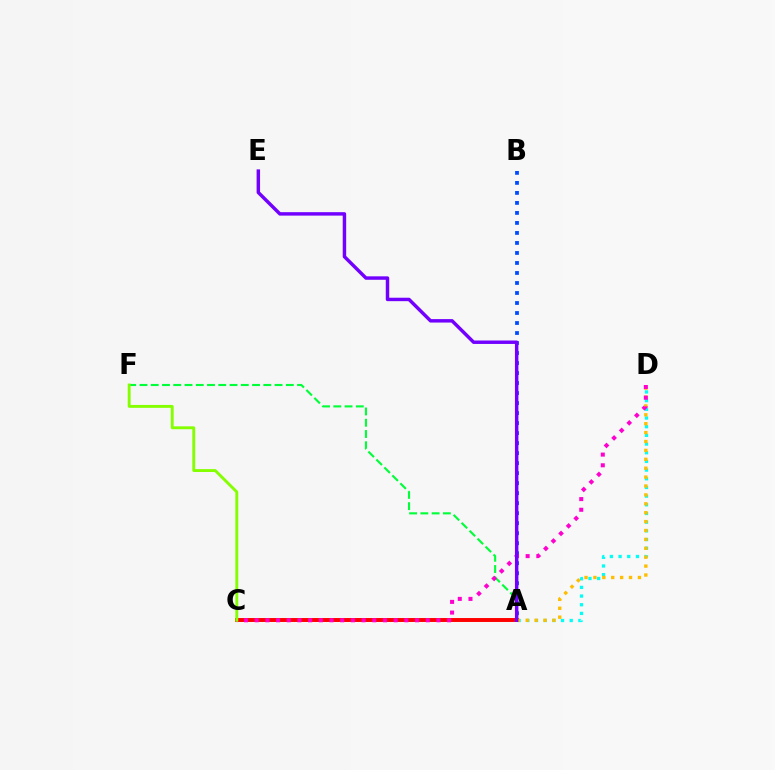{('A', 'D'): [{'color': '#00fff6', 'line_style': 'dotted', 'thickness': 2.36}, {'color': '#ffbd00', 'line_style': 'dotted', 'thickness': 2.42}], ('A', 'B'): [{'color': '#004bff', 'line_style': 'dotted', 'thickness': 2.72}], ('A', 'F'): [{'color': '#00ff39', 'line_style': 'dashed', 'thickness': 1.53}], ('A', 'C'): [{'color': '#ff0000', 'line_style': 'solid', 'thickness': 2.83}], ('C', 'D'): [{'color': '#ff00cf', 'line_style': 'dotted', 'thickness': 2.9}], ('C', 'F'): [{'color': '#84ff00', 'line_style': 'solid', 'thickness': 2.08}], ('A', 'E'): [{'color': '#7200ff', 'line_style': 'solid', 'thickness': 2.48}]}